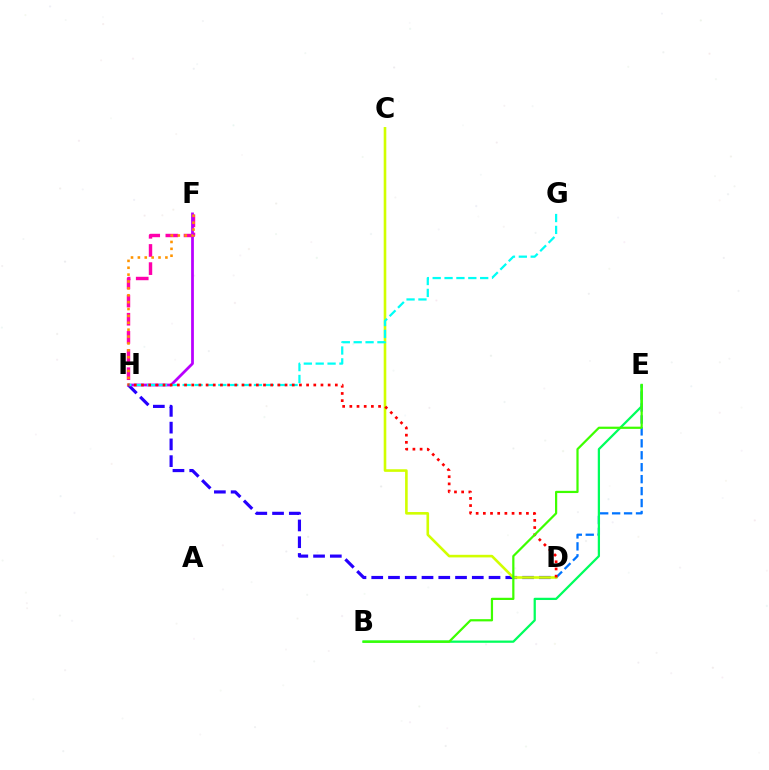{('D', 'E'): [{'color': '#0074ff', 'line_style': 'dashed', 'thickness': 1.62}], ('F', 'H'): [{'color': '#ff00ac', 'line_style': 'dashed', 'thickness': 2.47}, {'color': '#b900ff', 'line_style': 'solid', 'thickness': 1.99}, {'color': '#ff9400', 'line_style': 'dotted', 'thickness': 1.87}], ('D', 'H'): [{'color': '#2500ff', 'line_style': 'dashed', 'thickness': 2.28}, {'color': '#ff0000', 'line_style': 'dotted', 'thickness': 1.95}], ('C', 'D'): [{'color': '#d1ff00', 'line_style': 'solid', 'thickness': 1.88}], ('B', 'E'): [{'color': '#00ff5c', 'line_style': 'solid', 'thickness': 1.62}, {'color': '#3dff00', 'line_style': 'solid', 'thickness': 1.6}], ('G', 'H'): [{'color': '#00fff6', 'line_style': 'dashed', 'thickness': 1.61}]}